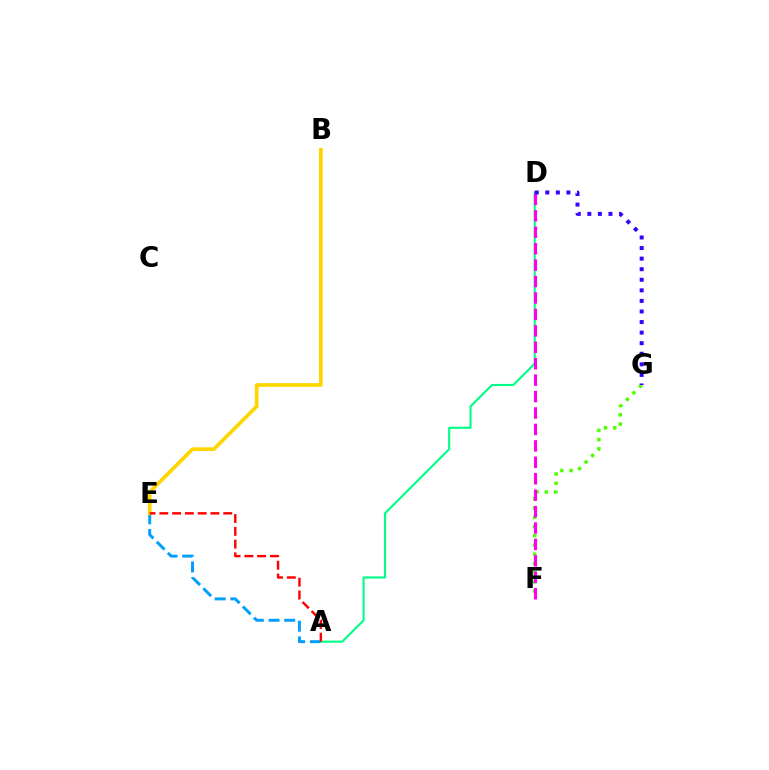{('A', 'E'): [{'color': '#009eff', 'line_style': 'dashed', 'thickness': 2.13}, {'color': '#ff0000', 'line_style': 'dashed', 'thickness': 1.74}], ('A', 'D'): [{'color': '#00ff86', 'line_style': 'solid', 'thickness': 1.53}], ('F', 'G'): [{'color': '#4fff00', 'line_style': 'dotted', 'thickness': 2.51}], ('B', 'E'): [{'color': '#ffd500', 'line_style': 'solid', 'thickness': 2.65}], ('D', 'F'): [{'color': '#ff00ed', 'line_style': 'dashed', 'thickness': 2.23}], ('D', 'G'): [{'color': '#3700ff', 'line_style': 'dotted', 'thickness': 2.87}]}